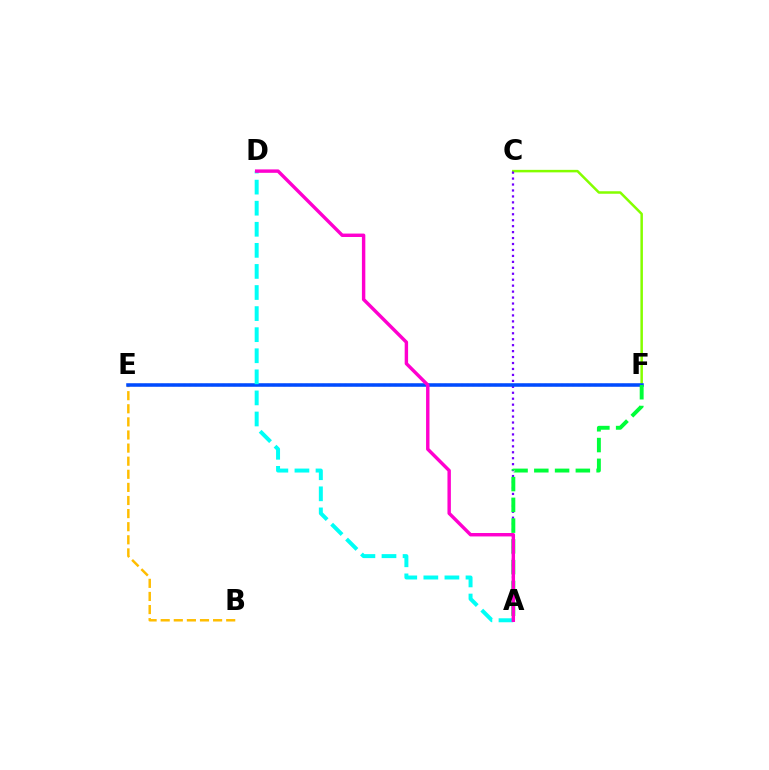{('C', 'F'): [{'color': '#84ff00', 'line_style': 'solid', 'thickness': 1.8}], ('B', 'E'): [{'color': '#ffbd00', 'line_style': 'dashed', 'thickness': 1.78}], ('A', 'C'): [{'color': '#7200ff', 'line_style': 'dotted', 'thickness': 1.62}], ('E', 'F'): [{'color': '#ff0000', 'line_style': 'dotted', 'thickness': 1.51}, {'color': '#004bff', 'line_style': 'solid', 'thickness': 2.55}], ('A', 'D'): [{'color': '#00fff6', 'line_style': 'dashed', 'thickness': 2.86}, {'color': '#ff00cf', 'line_style': 'solid', 'thickness': 2.46}], ('A', 'F'): [{'color': '#00ff39', 'line_style': 'dashed', 'thickness': 2.82}]}